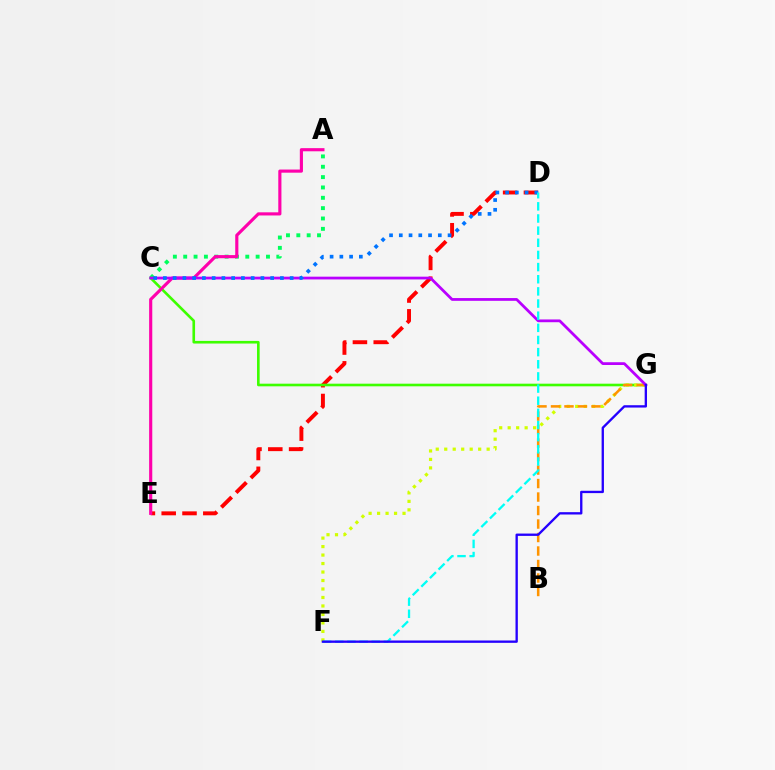{('A', 'C'): [{'color': '#00ff5c', 'line_style': 'dotted', 'thickness': 2.81}], ('D', 'E'): [{'color': '#ff0000', 'line_style': 'dashed', 'thickness': 2.83}], ('C', 'G'): [{'color': '#3dff00', 'line_style': 'solid', 'thickness': 1.89}, {'color': '#b900ff', 'line_style': 'solid', 'thickness': 1.99}], ('A', 'E'): [{'color': '#ff00ac', 'line_style': 'solid', 'thickness': 2.26}], ('F', 'G'): [{'color': '#d1ff00', 'line_style': 'dotted', 'thickness': 2.3}, {'color': '#2500ff', 'line_style': 'solid', 'thickness': 1.68}], ('B', 'G'): [{'color': '#ff9400', 'line_style': 'dashed', 'thickness': 1.83}], ('C', 'D'): [{'color': '#0074ff', 'line_style': 'dotted', 'thickness': 2.65}], ('D', 'F'): [{'color': '#00fff6', 'line_style': 'dashed', 'thickness': 1.65}]}